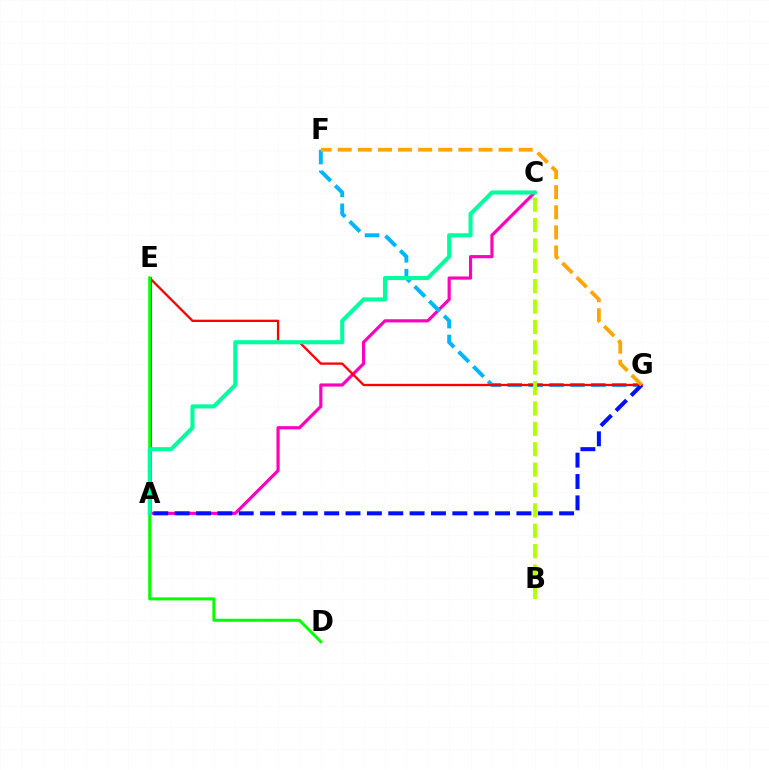{('A', 'C'): [{'color': '#ff00bd', 'line_style': 'solid', 'thickness': 2.29}, {'color': '#00ff9d', 'line_style': 'solid', 'thickness': 2.93}], ('F', 'G'): [{'color': '#00b5ff', 'line_style': 'dashed', 'thickness': 2.84}, {'color': '#ffa500', 'line_style': 'dashed', 'thickness': 2.73}], ('E', 'G'): [{'color': '#ff0000', 'line_style': 'solid', 'thickness': 1.67}], ('A', 'E'): [{'color': '#9b00ff', 'line_style': 'solid', 'thickness': 2.0}], ('D', 'E'): [{'color': '#08ff00', 'line_style': 'solid', 'thickness': 2.18}], ('B', 'C'): [{'color': '#b3ff00', 'line_style': 'dashed', 'thickness': 2.77}], ('A', 'G'): [{'color': '#0010ff', 'line_style': 'dashed', 'thickness': 2.9}]}